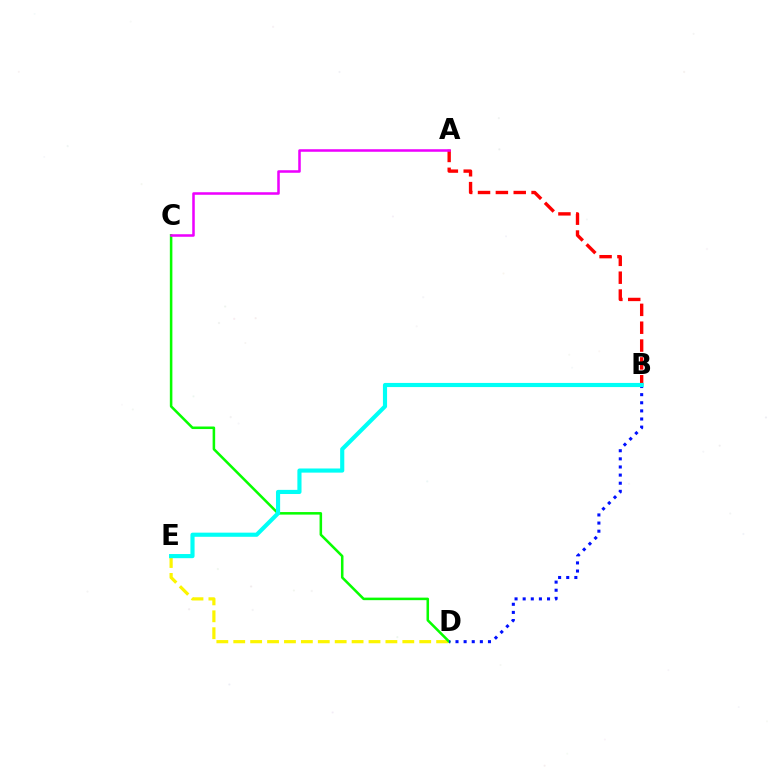{('D', 'E'): [{'color': '#fcf500', 'line_style': 'dashed', 'thickness': 2.3}], ('A', 'B'): [{'color': '#ff0000', 'line_style': 'dashed', 'thickness': 2.43}], ('C', 'D'): [{'color': '#08ff00', 'line_style': 'solid', 'thickness': 1.83}], ('B', 'D'): [{'color': '#0010ff', 'line_style': 'dotted', 'thickness': 2.21}], ('B', 'E'): [{'color': '#00fff6', 'line_style': 'solid', 'thickness': 2.98}], ('A', 'C'): [{'color': '#ee00ff', 'line_style': 'solid', 'thickness': 1.83}]}